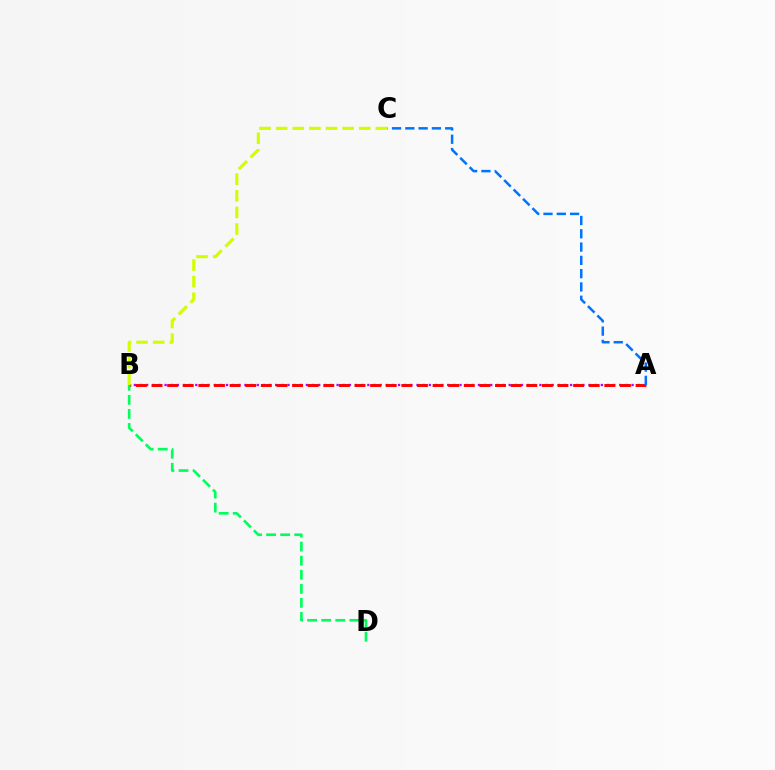{('A', 'B'): [{'color': '#b900ff', 'line_style': 'dotted', 'thickness': 1.67}, {'color': '#ff0000', 'line_style': 'dashed', 'thickness': 2.12}], ('B', 'D'): [{'color': '#00ff5c', 'line_style': 'dashed', 'thickness': 1.91}], ('B', 'C'): [{'color': '#d1ff00', 'line_style': 'dashed', 'thickness': 2.26}], ('A', 'C'): [{'color': '#0074ff', 'line_style': 'dashed', 'thickness': 1.8}]}